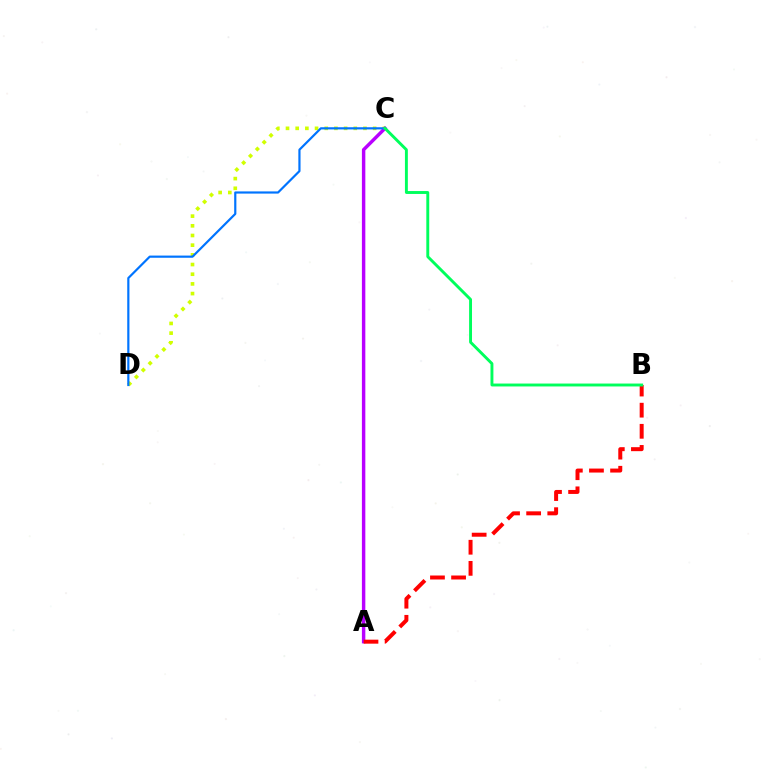{('C', 'D'): [{'color': '#d1ff00', 'line_style': 'dotted', 'thickness': 2.63}, {'color': '#0074ff', 'line_style': 'solid', 'thickness': 1.58}], ('A', 'C'): [{'color': '#b900ff', 'line_style': 'solid', 'thickness': 2.47}], ('A', 'B'): [{'color': '#ff0000', 'line_style': 'dashed', 'thickness': 2.87}], ('B', 'C'): [{'color': '#00ff5c', 'line_style': 'solid', 'thickness': 2.09}]}